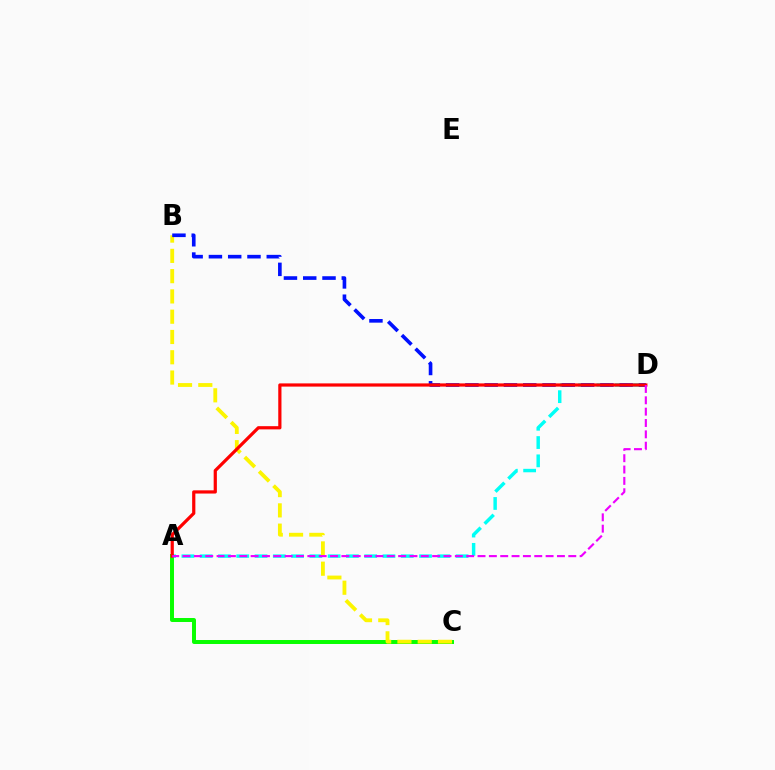{('A', 'C'): [{'color': '#08ff00', 'line_style': 'solid', 'thickness': 2.86}], ('A', 'D'): [{'color': '#00fff6', 'line_style': 'dashed', 'thickness': 2.48}, {'color': '#ff0000', 'line_style': 'solid', 'thickness': 2.31}, {'color': '#ee00ff', 'line_style': 'dashed', 'thickness': 1.54}], ('B', 'C'): [{'color': '#fcf500', 'line_style': 'dashed', 'thickness': 2.75}], ('B', 'D'): [{'color': '#0010ff', 'line_style': 'dashed', 'thickness': 2.62}]}